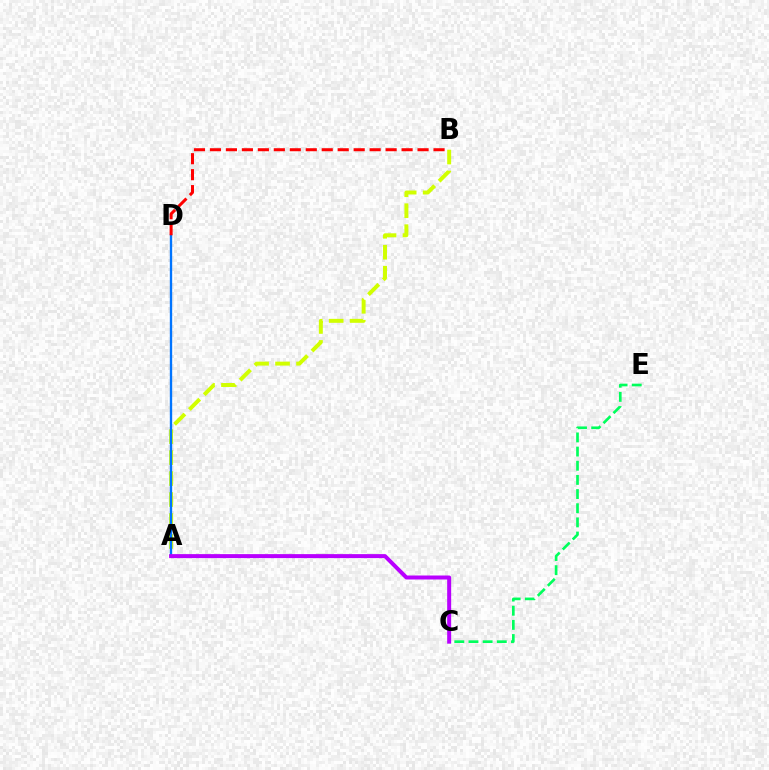{('A', 'B'): [{'color': '#d1ff00', 'line_style': 'dashed', 'thickness': 2.85}], ('A', 'D'): [{'color': '#0074ff', 'line_style': 'solid', 'thickness': 1.69}], ('C', 'E'): [{'color': '#00ff5c', 'line_style': 'dashed', 'thickness': 1.92}], ('A', 'C'): [{'color': '#b900ff', 'line_style': 'solid', 'thickness': 2.87}], ('B', 'D'): [{'color': '#ff0000', 'line_style': 'dashed', 'thickness': 2.17}]}